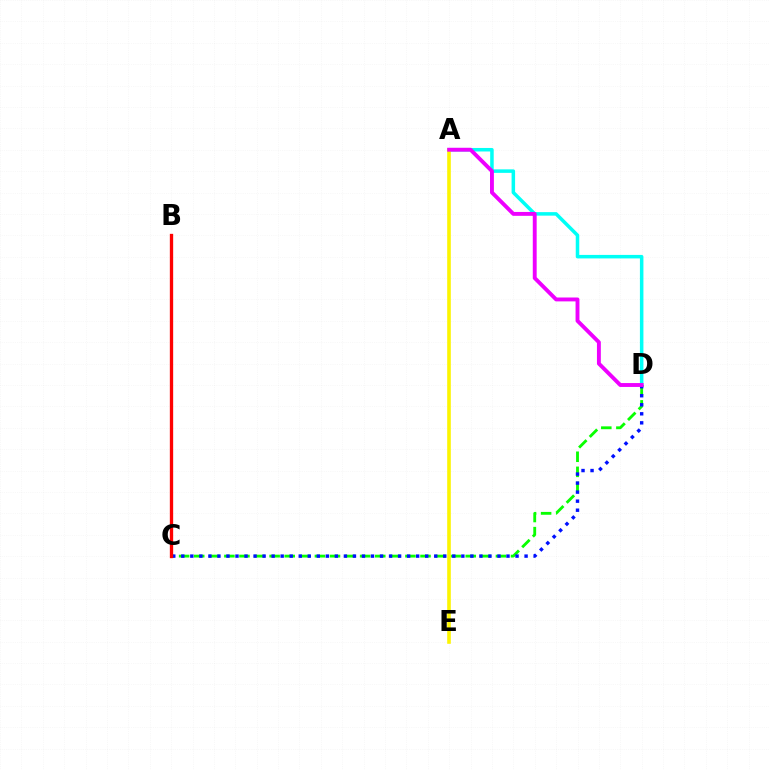{('A', 'D'): [{'color': '#00fff6', 'line_style': 'solid', 'thickness': 2.53}, {'color': '#ee00ff', 'line_style': 'solid', 'thickness': 2.8}], ('C', 'D'): [{'color': '#08ff00', 'line_style': 'dashed', 'thickness': 2.05}, {'color': '#0010ff', 'line_style': 'dotted', 'thickness': 2.45}], ('A', 'E'): [{'color': '#fcf500', 'line_style': 'solid', 'thickness': 2.59}], ('B', 'C'): [{'color': '#ff0000', 'line_style': 'solid', 'thickness': 2.39}]}